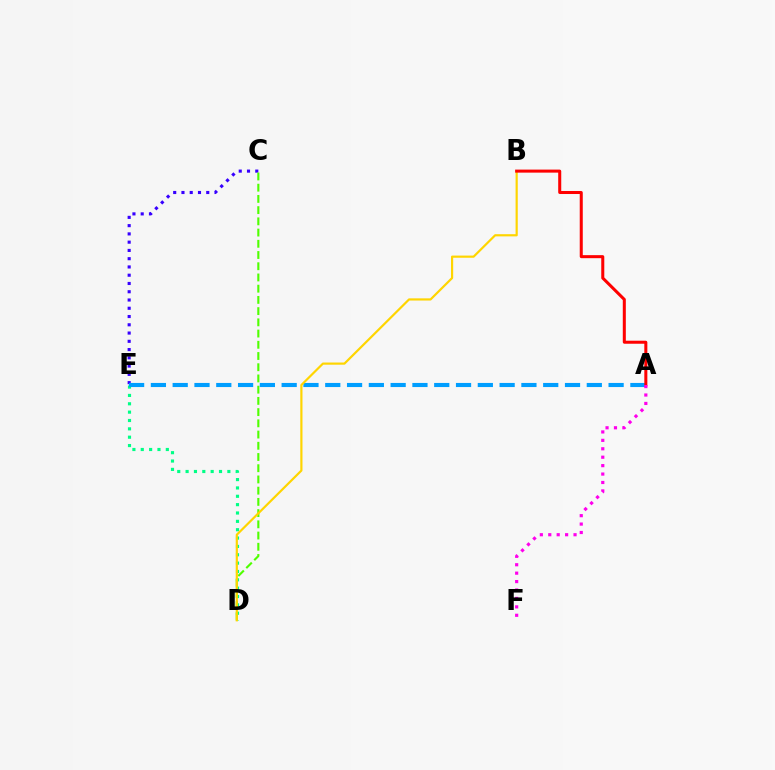{('D', 'E'): [{'color': '#00ff86', 'line_style': 'dotted', 'thickness': 2.27}], ('C', 'E'): [{'color': '#3700ff', 'line_style': 'dotted', 'thickness': 2.25}], ('C', 'D'): [{'color': '#4fff00', 'line_style': 'dashed', 'thickness': 1.52}], ('A', 'E'): [{'color': '#009eff', 'line_style': 'dashed', 'thickness': 2.96}], ('B', 'D'): [{'color': '#ffd500', 'line_style': 'solid', 'thickness': 1.57}], ('A', 'B'): [{'color': '#ff0000', 'line_style': 'solid', 'thickness': 2.18}], ('A', 'F'): [{'color': '#ff00ed', 'line_style': 'dotted', 'thickness': 2.29}]}